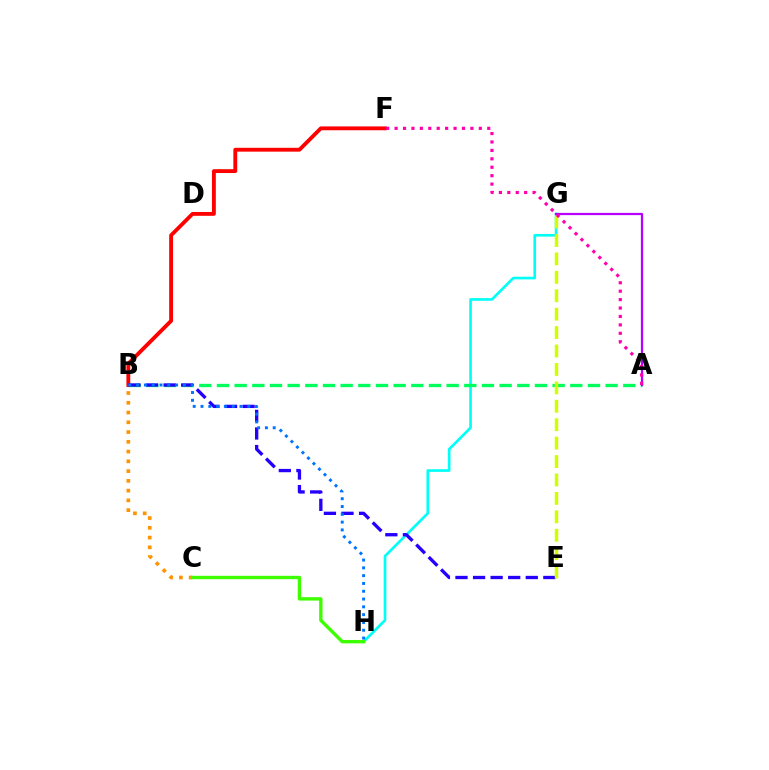{('G', 'H'): [{'color': '#00fff6', 'line_style': 'solid', 'thickness': 1.92}], ('A', 'B'): [{'color': '#00ff5c', 'line_style': 'dashed', 'thickness': 2.4}], ('B', 'F'): [{'color': '#ff0000', 'line_style': 'solid', 'thickness': 2.77}], ('B', 'E'): [{'color': '#2500ff', 'line_style': 'dashed', 'thickness': 2.39}], ('A', 'G'): [{'color': '#b900ff', 'line_style': 'solid', 'thickness': 1.62}], ('E', 'G'): [{'color': '#d1ff00', 'line_style': 'dashed', 'thickness': 2.5}], ('B', 'H'): [{'color': '#0074ff', 'line_style': 'dotted', 'thickness': 2.12}], ('B', 'C'): [{'color': '#ff9400', 'line_style': 'dotted', 'thickness': 2.65}], ('C', 'H'): [{'color': '#3dff00', 'line_style': 'solid', 'thickness': 2.43}], ('A', 'F'): [{'color': '#ff00ac', 'line_style': 'dotted', 'thickness': 2.29}]}